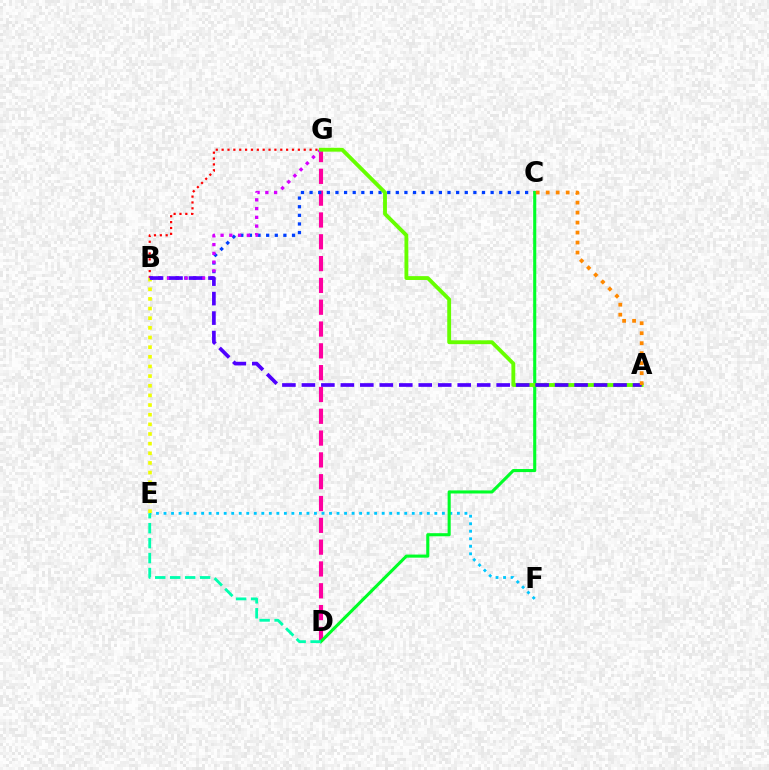{('E', 'F'): [{'color': '#00c7ff', 'line_style': 'dotted', 'thickness': 2.04}], ('B', 'G'): [{'color': '#ff0000', 'line_style': 'dotted', 'thickness': 1.59}, {'color': '#d600ff', 'line_style': 'dotted', 'thickness': 2.38}], ('D', 'G'): [{'color': '#ff00a0', 'line_style': 'dashed', 'thickness': 2.96}], ('B', 'C'): [{'color': '#003fff', 'line_style': 'dotted', 'thickness': 2.34}], ('C', 'D'): [{'color': '#00ff27', 'line_style': 'solid', 'thickness': 2.22}], ('A', 'G'): [{'color': '#66ff00', 'line_style': 'solid', 'thickness': 2.77}], ('B', 'E'): [{'color': '#eeff00', 'line_style': 'dotted', 'thickness': 2.62}], ('A', 'B'): [{'color': '#4f00ff', 'line_style': 'dashed', 'thickness': 2.65}], ('D', 'E'): [{'color': '#00ffaf', 'line_style': 'dashed', 'thickness': 2.03}], ('A', 'C'): [{'color': '#ff8800', 'line_style': 'dotted', 'thickness': 2.71}]}